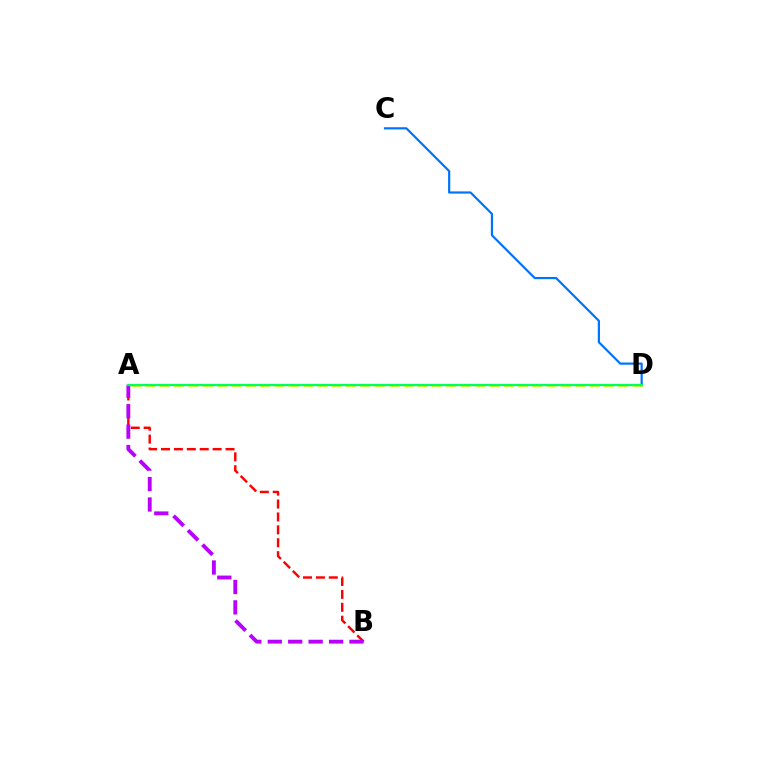{('A', 'B'): [{'color': '#ff0000', 'line_style': 'dashed', 'thickness': 1.75}, {'color': '#b900ff', 'line_style': 'dashed', 'thickness': 2.77}], ('C', 'D'): [{'color': '#0074ff', 'line_style': 'solid', 'thickness': 1.59}], ('A', 'D'): [{'color': '#d1ff00', 'line_style': 'dashed', 'thickness': 1.95}, {'color': '#00ff5c', 'line_style': 'solid', 'thickness': 1.63}]}